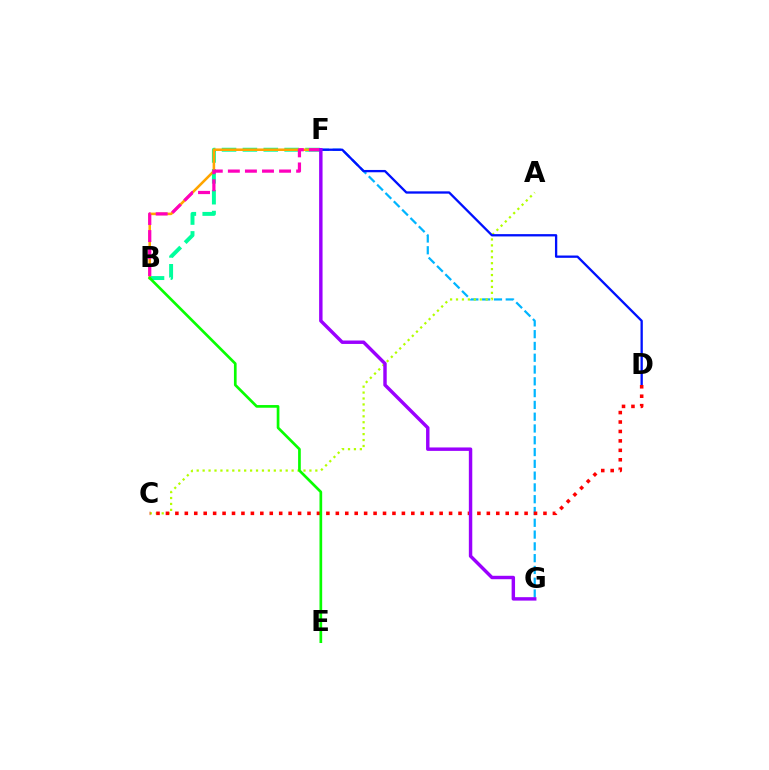{('F', 'G'): [{'color': '#00b5ff', 'line_style': 'dashed', 'thickness': 1.6}, {'color': '#9b00ff', 'line_style': 'solid', 'thickness': 2.47}], ('A', 'C'): [{'color': '#b3ff00', 'line_style': 'dotted', 'thickness': 1.61}], ('D', 'F'): [{'color': '#0010ff', 'line_style': 'solid', 'thickness': 1.66}], ('C', 'D'): [{'color': '#ff0000', 'line_style': 'dotted', 'thickness': 2.56}], ('B', 'F'): [{'color': '#00ff9d', 'line_style': 'dashed', 'thickness': 2.84}, {'color': '#ffa500', 'line_style': 'solid', 'thickness': 1.84}, {'color': '#ff00bd', 'line_style': 'dashed', 'thickness': 2.32}], ('B', 'E'): [{'color': '#08ff00', 'line_style': 'solid', 'thickness': 1.93}]}